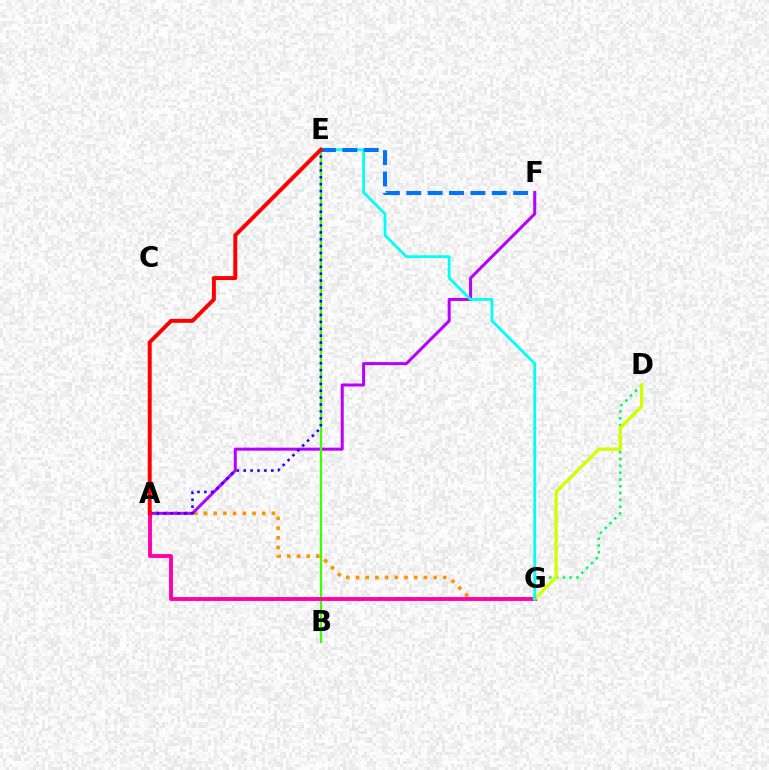{('D', 'G'): [{'color': '#00ff5c', 'line_style': 'dotted', 'thickness': 1.85}, {'color': '#d1ff00', 'line_style': 'solid', 'thickness': 2.33}], ('A', 'G'): [{'color': '#ff9400', 'line_style': 'dotted', 'thickness': 2.63}, {'color': '#ff00ac', 'line_style': 'solid', 'thickness': 2.8}], ('A', 'F'): [{'color': '#b900ff', 'line_style': 'solid', 'thickness': 2.17}], ('B', 'E'): [{'color': '#3dff00', 'line_style': 'solid', 'thickness': 1.64}], ('A', 'E'): [{'color': '#2500ff', 'line_style': 'dotted', 'thickness': 1.87}, {'color': '#ff0000', 'line_style': 'solid', 'thickness': 2.83}], ('E', 'G'): [{'color': '#00fff6', 'line_style': 'solid', 'thickness': 2.0}], ('E', 'F'): [{'color': '#0074ff', 'line_style': 'dashed', 'thickness': 2.9}]}